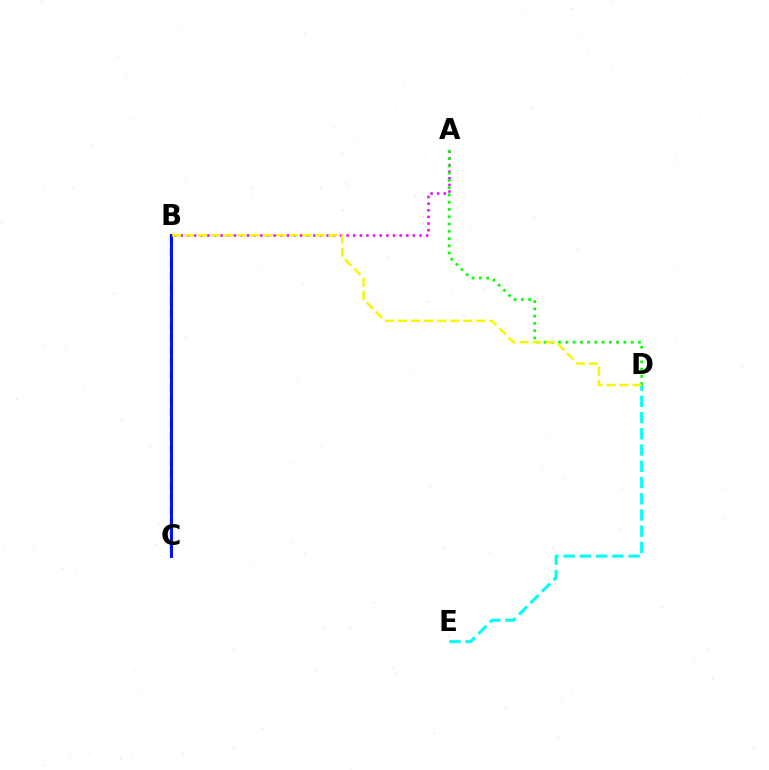{('A', 'B'): [{'color': '#ee00ff', 'line_style': 'dotted', 'thickness': 1.8}], ('A', 'D'): [{'color': '#08ff00', 'line_style': 'dotted', 'thickness': 1.97}], ('B', 'C'): [{'color': '#ff0000', 'line_style': 'dashed', 'thickness': 1.68}, {'color': '#0010ff', 'line_style': 'solid', 'thickness': 2.17}], ('D', 'E'): [{'color': '#00fff6', 'line_style': 'dashed', 'thickness': 2.21}], ('B', 'D'): [{'color': '#fcf500', 'line_style': 'dashed', 'thickness': 1.77}]}